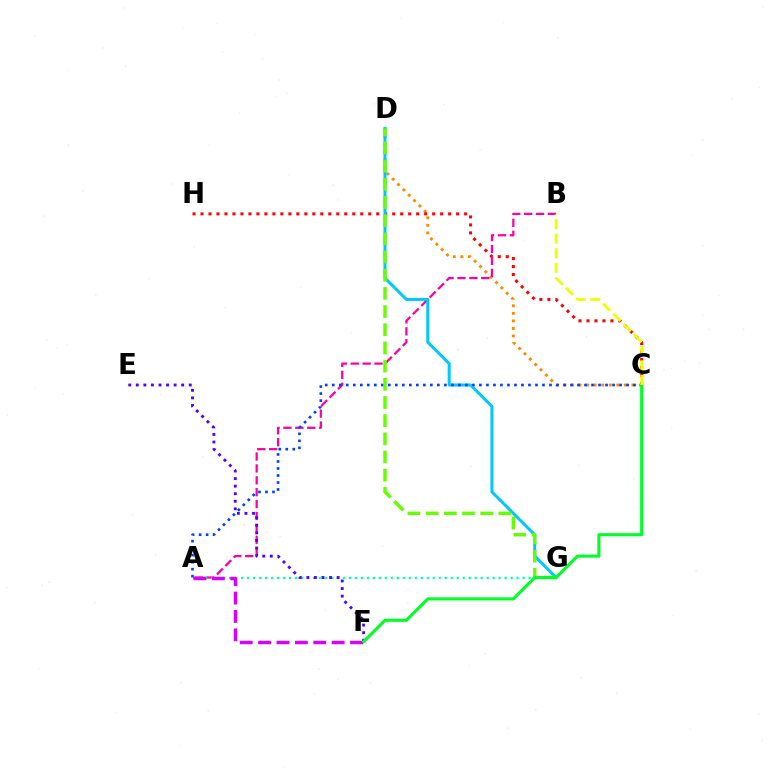{('C', 'D'): [{'color': '#ff8800', 'line_style': 'dotted', 'thickness': 2.05}], ('C', 'H'): [{'color': '#ff0000', 'line_style': 'dotted', 'thickness': 2.17}], ('A', 'B'): [{'color': '#ff00a0', 'line_style': 'dashed', 'thickness': 1.62}], ('A', 'G'): [{'color': '#00ffaf', 'line_style': 'dotted', 'thickness': 1.63}], ('D', 'G'): [{'color': '#00c7ff', 'line_style': 'solid', 'thickness': 2.17}, {'color': '#66ff00', 'line_style': 'dashed', 'thickness': 2.47}], ('E', 'F'): [{'color': '#4f00ff', 'line_style': 'dotted', 'thickness': 2.06}], ('A', 'C'): [{'color': '#003fff', 'line_style': 'dotted', 'thickness': 1.9}], ('A', 'F'): [{'color': '#d600ff', 'line_style': 'dashed', 'thickness': 2.5}], ('C', 'F'): [{'color': '#00ff27', 'line_style': 'solid', 'thickness': 2.21}], ('B', 'C'): [{'color': '#eeff00', 'line_style': 'dashed', 'thickness': 1.98}]}